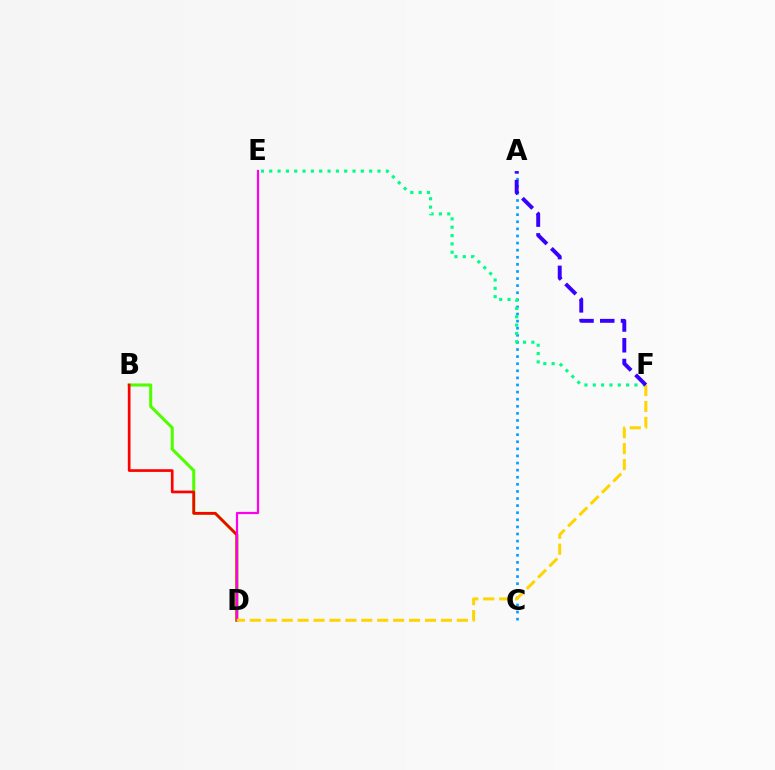{('B', 'D'): [{'color': '#4fff00', 'line_style': 'solid', 'thickness': 2.21}, {'color': '#ff0000', 'line_style': 'solid', 'thickness': 1.93}], ('A', 'C'): [{'color': '#009eff', 'line_style': 'dotted', 'thickness': 1.93}], ('E', 'F'): [{'color': '#00ff86', 'line_style': 'dotted', 'thickness': 2.26}], ('D', 'E'): [{'color': '#ff00ed', 'line_style': 'solid', 'thickness': 1.58}], ('D', 'F'): [{'color': '#ffd500', 'line_style': 'dashed', 'thickness': 2.16}], ('A', 'F'): [{'color': '#3700ff', 'line_style': 'dashed', 'thickness': 2.82}]}